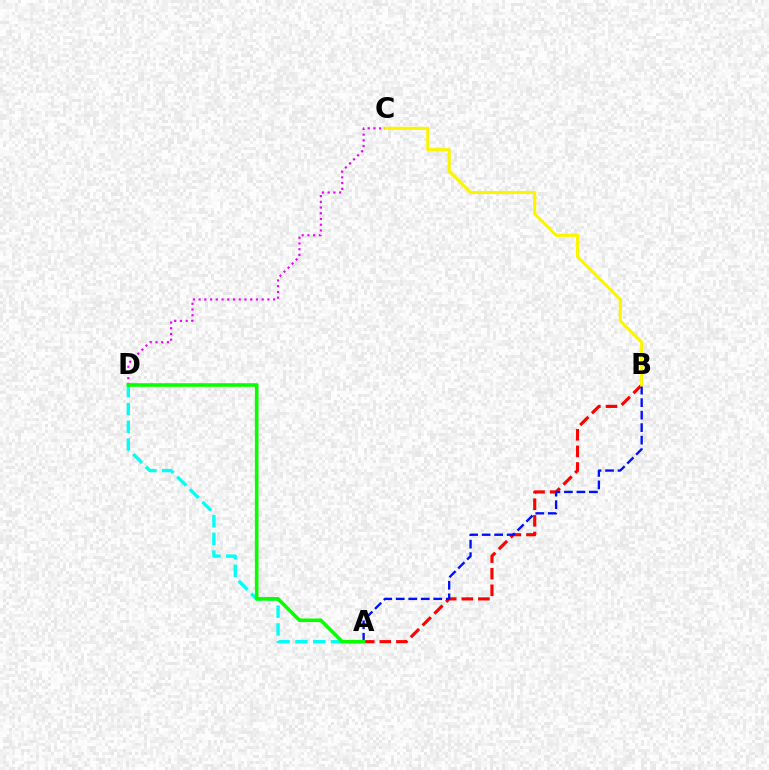{('A', 'D'): [{'color': '#00fff6', 'line_style': 'dashed', 'thickness': 2.42}, {'color': '#08ff00', 'line_style': 'solid', 'thickness': 2.59}], ('A', 'B'): [{'color': '#ff0000', 'line_style': 'dashed', 'thickness': 2.26}, {'color': '#0010ff', 'line_style': 'dashed', 'thickness': 1.7}], ('B', 'C'): [{'color': '#fcf500', 'line_style': 'solid', 'thickness': 2.26}], ('C', 'D'): [{'color': '#ee00ff', 'line_style': 'dotted', 'thickness': 1.56}]}